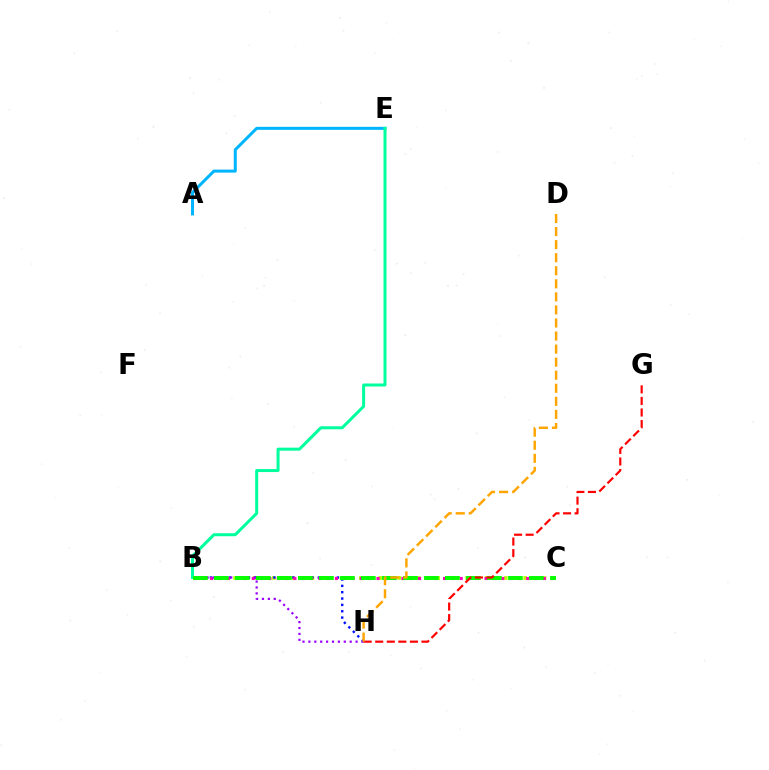{('B', 'C'): [{'color': '#b3ff00', 'line_style': 'dotted', 'thickness': 2.63}, {'color': '#ff00bd', 'line_style': 'dotted', 'thickness': 2.26}, {'color': '#08ff00', 'line_style': 'dashed', 'thickness': 2.85}], ('B', 'H'): [{'color': '#0010ff', 'line_style': 'dotted', 'thickness': 1.72}, {'color': '#9b00ff', 'line_style': 'dotted', 'thickness': 1.6}], ('A', 'E'): [{'color': '#00b5ff', 'line_style': 'solid', 'thickness': 2.17}], ('B', 'E'): [{'color': '#00ff9d', 'line_style': 'solid', 'thickness': 2.17}], ('G', 'H'): [{'color': '#ff0000', 'line_style': 'dashed', 'thickness': 1.57}], ('D', 'H'): [{'color': '#ffa500', 'line_style': 'dashed', 'thickness': 1.77}]}